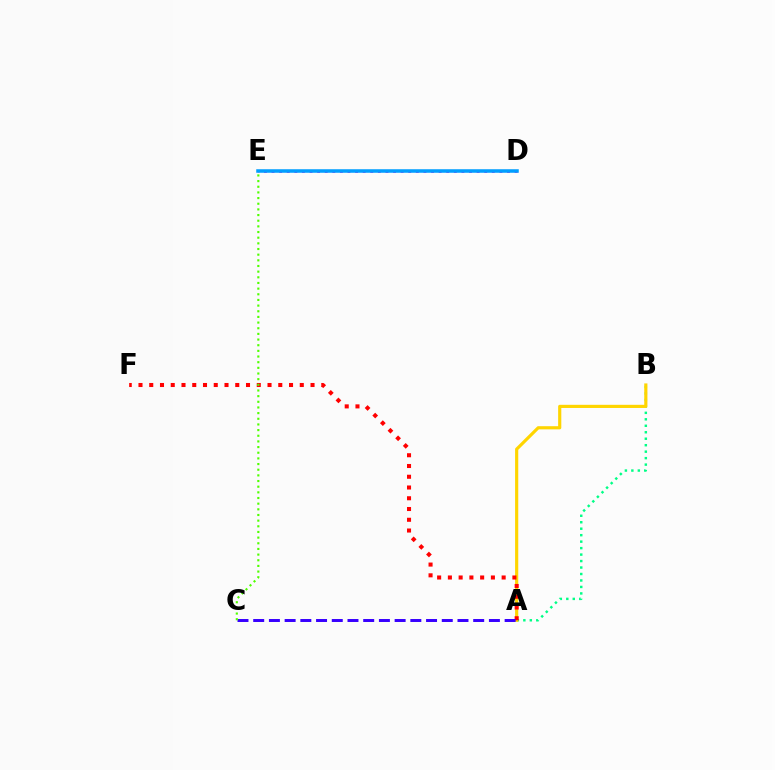{('A', 'B'): [{'color': '#00ff86', 'line_style': 'dotted', 'thickness': 1.76}, {'color': '#ffd500', 'line_style': 'solid', 'thickness': 2.28}], ('D', 'E'): [{'color': '#ff00ed', 'line_style': 'dotted', 'thickness': 2.06}, {'color': '#009eff', 'line_style': 'solid', 'thickness': 2.54}], ('A', 'F'): [{'color': '#ff0000', 'line_style': 'dotted', 'thickness': 2.92}], ('A', 'C'): [{'color': '#3700ff', 'line_style': 'dashed', 'thickness': 2.13}], ('C', 'E'): [{'color': '#4fff00', 'line_style': 'dotted', 'thickness': 1.54}]}